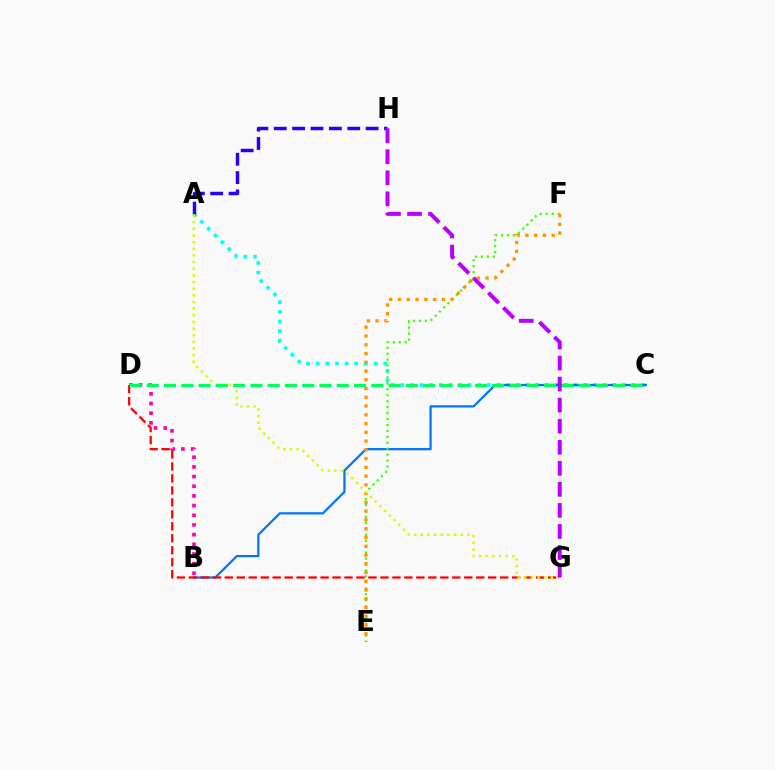{('A', 'C'): [{'color': '#00fff6', 'line_style': 'dotted', 'thickness': 2.62}], ('B', 'D'): [{'color': '#ff00ac', 'line_style': 'dotted', 'thickness': 2.63}], ('B', 'C'): [{'color': '#0074ff', 'line_style': 'solid', 'thickness': 1.6}], ('E', 'F'): [{'color': '#3dff00', 'line_style': 'dotted', 'thickness': 1.61}, {'color': '#ff9400', 'line_style': 'dotted', 'thickness': 2.38}], ('D', 'G'): [{'color': '#ff0000', 'line_style': 'dashed', 'thickness': 1.63}], ('A', 'H'): [{'color': '#2500ff', 'line_style': 'dashed', 'thickness': 2.5}], ('A', 'G'): [{'color': '#d1ff00', 'line_style': 'dotted', 'thickness': 1.81}], ('C', 'D'): [{'color': '#00ff5c', 'line_style': 'dashed', 'thickness': 2.35}], ('G', 'H'): [{'color': '#b900ff', 'line_style': 'dashed', 'thickness': 2.86}]}